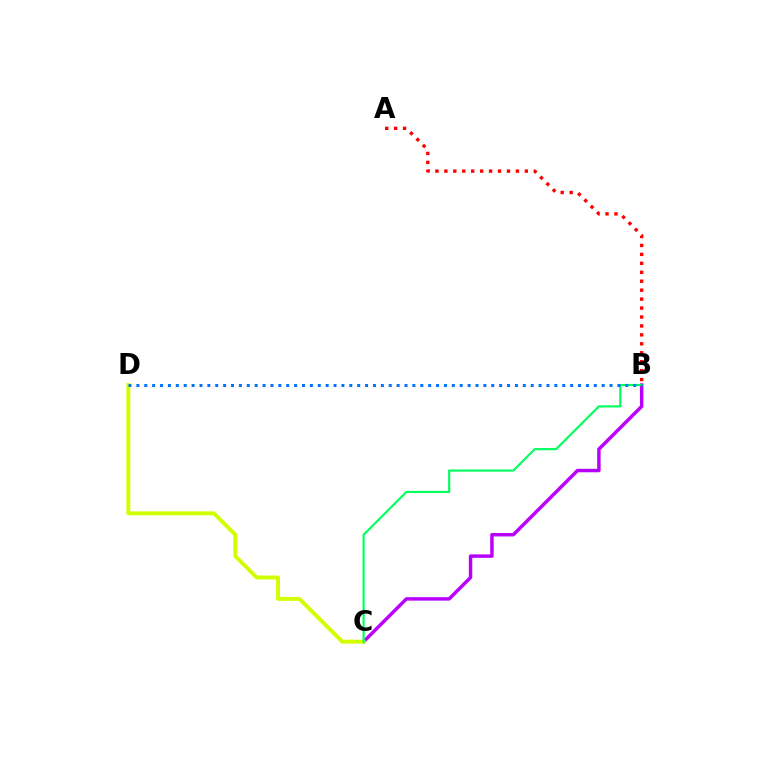{('A', 'B'): [{'color': '#ff0000', 'line_style': 'dotted', 'thickness': 2.43}], ('B', 'C'): [{'color': '#b900ff', 'line_style': 'solid', 'thickness': 2.49}, {'color': '#00ff5c', 'line_style': 'solid', 'thickness': 1.54}], ('C', 'D'): [{'color': '#d1ff00', 'line_style': 'solid', 'thickness': 2.83}], ('B', 'D'): [{'color': '#0074ff', 'line_style': 'dotted', 'thickness': 2.14}]}